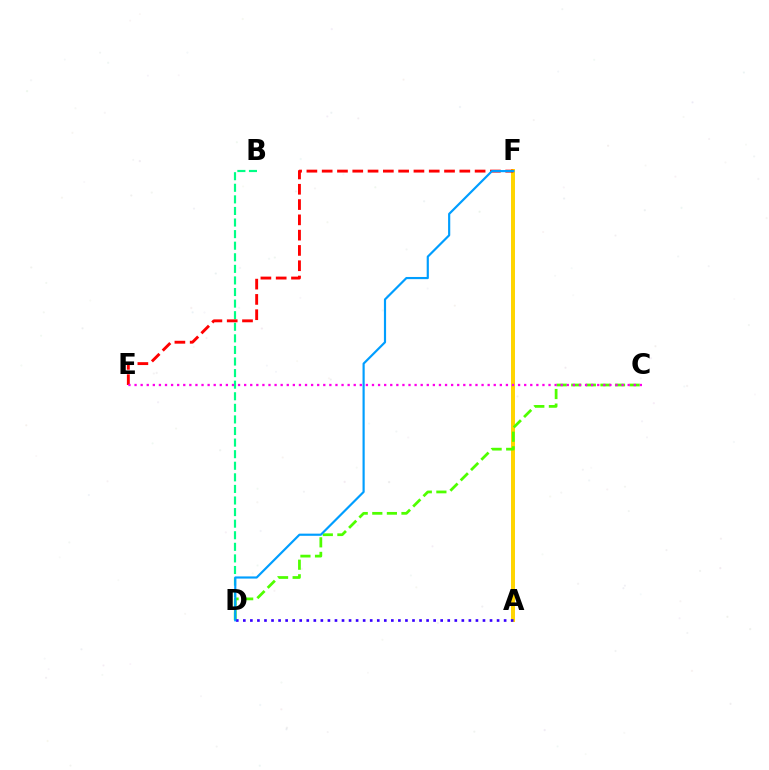{('A', 'F'): [{'color': '#ffd500', 'line_style': 'solid', 'thickness': 2.86}], ('C', 'D'): [{'color': '#4fff00', 'line_style': 'dashed', 'thickness': 1.98}], ('B', 'D'): [{'color': '#00ff86', 'line_style': 'dashed', 'thickness': 1.57}], ('A', 'D'): [{'color': '#3700ff', 'line_style': 'dotted', 'thickness': 1.92}], ('E', 'F'): [{'color': '#ff0000', 'line_style': 'dashed', 'thickness': 2.08}], ('C', 'E'): [{'color': '#ff00ed', 'line_style': 'dotted', 'thickness': 1.65}], ('D', 'F'): [{'color': '#009eff', 'line_style': 'solid', 'thickness': 1.56}]}